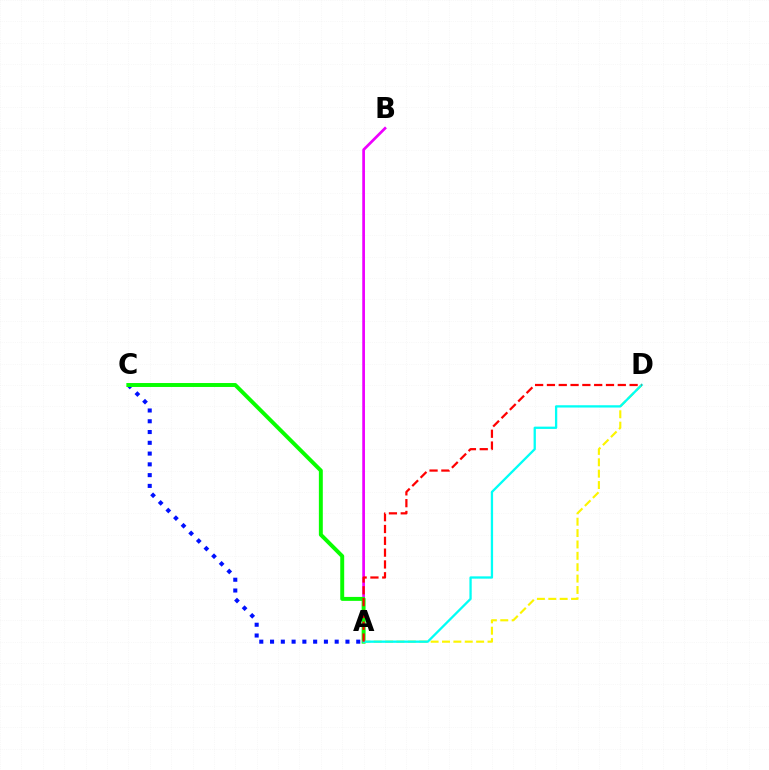{('A', 'B'): [{'color': '#ee00ff', 'line_style': 'solid', 'thickness': 1.95}], ('A', 'D'): [{'color': '#fcf500', 'line_style': 'dashed', 'thickness': 1.55}, {'color': '#00fff6', 'line_style': 'solid', 'thickness': 1.65}, {'color': '#ff0000', 'line_style': 'dashed', 'thickness': 1.6}], ('A', 'C'): [{'color': '#0010ff', 'line_style': 'dotted', 'thickness': 2.93}, {'color': '#08ff00', 'line_style': 'solid', 'thickness': 2.84}]}